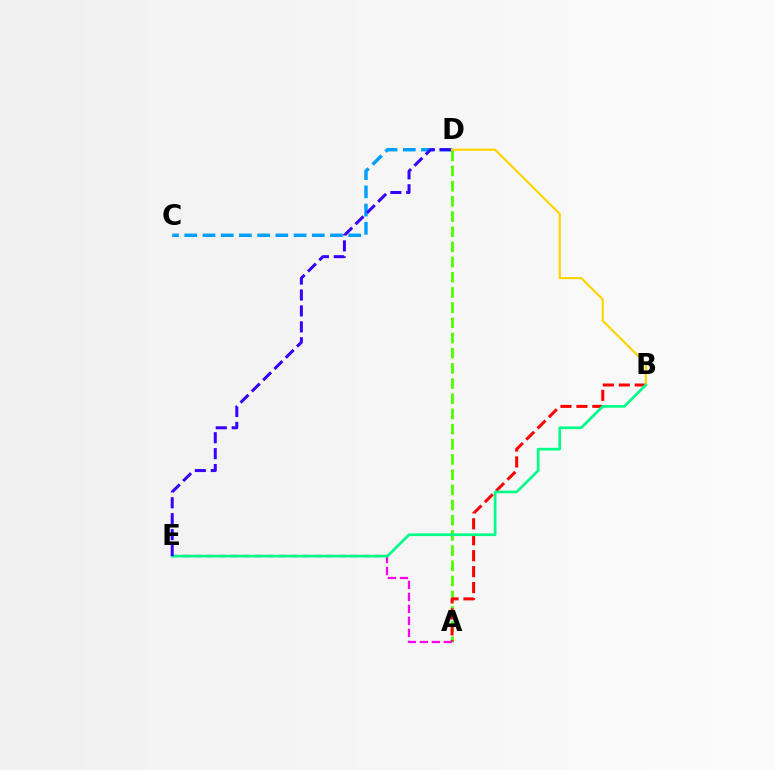{('A', 'D'): [{'color': '#4fff00', 'line_style': 'dashed', 'thickness': 2.06}], ('C', 'D'): [{'color': '#009eff', 'line_style': 'dashed', 'thickness': 2.48}], ('A', 'B'): [{'color': '#ff0000', 'line_style': 'dashed', 'thickness': 2.17}], ('A', 'E'): [{'color': '#ff00ed', 'line_style': 'dashed', 'thickness': 1.63}], ('B', 'D'): [{'color': '#ffd500', 'line_style': 'solid', 'thickness': 1.57}], ('B', 'E'): [{'color': '#00ff86', 'line_style': 'solid', 'thickness': 1.93}], ('D', 'E'): [{'color': '#3700ff', 'line_style': 'dashed', 'thickness': 2.16}]}